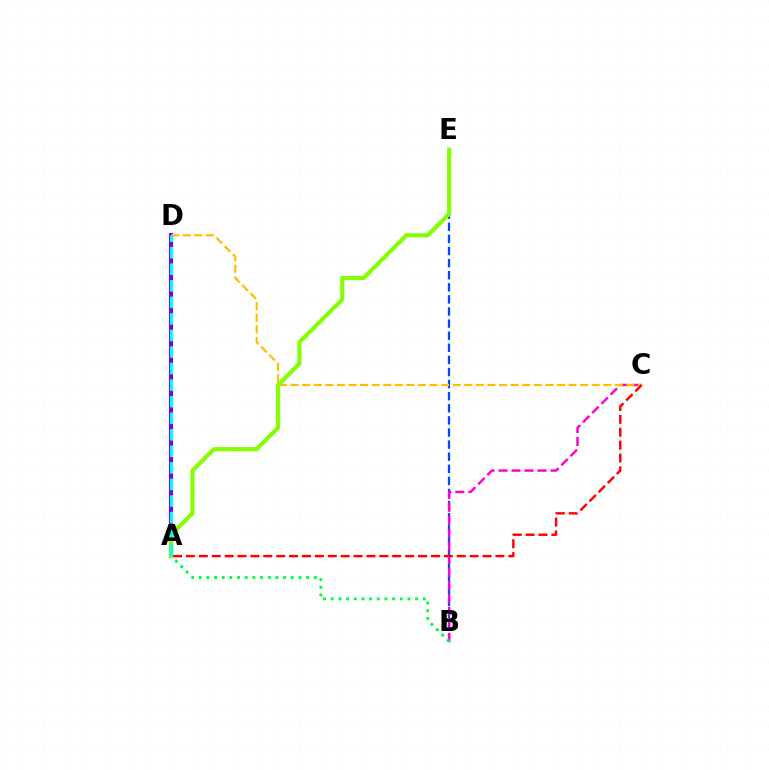{('B', 'E'): [{'color': '#004bff', 'line_style': 'dashed', 'thickness': 1.64}], ('A', 'D'): [{'color': '#7200ff', 'line_style': 'solid', 'thickness': 2.95}, {'color': '#00fff6', 'line_style': 'dashed', 'thickness': 2.25}], ('B', 'C'): [{'color': '#ff00cf', 'line_style': 'dashed', 'thickness': 1.77}], ('C', 'D'): [{'color': '#ffbd00', 'line_style': 'dashed', 'thickness': 1.57}], ('A', 'B'): [{'color': '#00ff39', 'line_style': 'dotted', 'thickness': 2.08}], ('A', 'E'): [{'color': '#84ff00', 'line_style': 'solid', 'thickness': 2.97}], ('A', 'C'): [{'color': '#ff0000', 'line_style': 'dashed', 'thickness': 1.75}]}